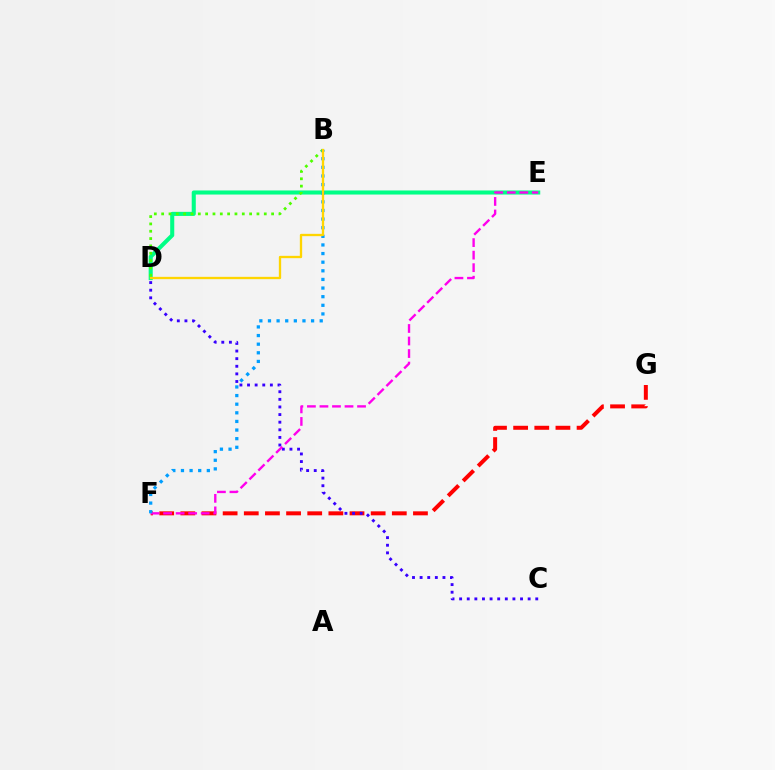{('D', 'E'): [{'color': '#00ff86', 'line_style': 'solid', 'thickness': 2.93}], ('F', 'G'): [{'color': '#ff0000', 'line_style': 'dashed', 'thickness': 2.87}], ('C', 'D'): [{'color': '#3700ff', 'line_style': 'dotted', 'thickness': 2.07}], ('B', 'D'): [{'color': '#4fff00', 'line_style': 'dotted', 'thickness': 1.99}, {'color': '#ffd500', 'line_style': 'solid', 'thickness': 1.67}], ('E', 'F'): [{'color': '#ff00ed', 'line_style': 'dashed', 'thickness': 1.7}], ('B', 'F'): [{'color': '#009eff', 'line_style': 'dotted', 'thickness': 2.34}]}